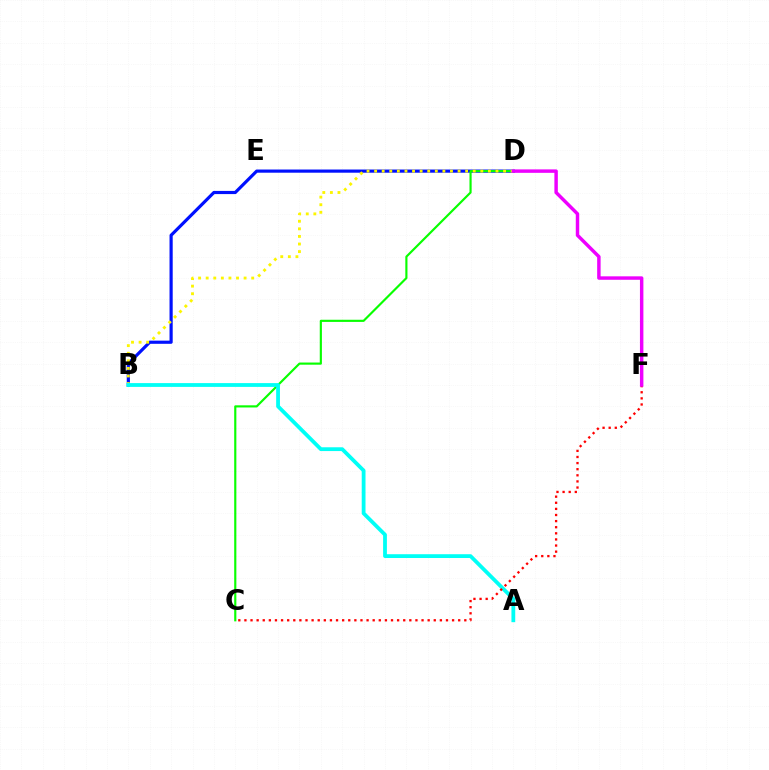{('B', 'D'): [{'color': '#0010ff', 'line_style': 'solid', 'thickness': 2.28}, {'color': '#fcf500', 'line_style': 'dotted', 'thickness': 2.06}], ('C', 'D'): [{'color': '#08ff00', 'line_style': 'solid', 'thickness': 1.55}], ('A', 'B'): [{'color': '#00fff6', 'line_style': 'solid', 'thickness': 2.73}], ('C', 'F'): [{'color': '#ff0000', 'line_style': 'dotted', 'thickness': 1.66}], ('D', 'F'): [{'color': '#ee00ff', 'line_style': 'solid', 'thickness': 2.48}]}